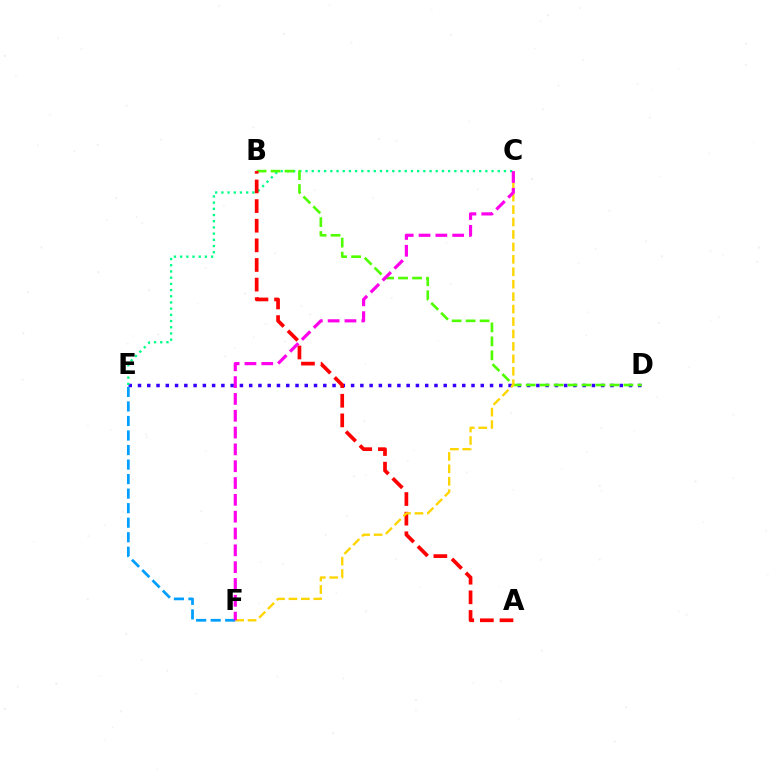{('D', 'E'): [{'color': '#3700ff', 'line_style': 'dotted', 'thickness': 2.52}], ('C', 'E'): [{'color': '#00ff86', 'line_style': 'dotted', 'thickness': 1.68}], ('B', 'D'): [{'color': '#4fff00', 'line_style': 'dashed', 'thickness': 1.9}], ('A', 'B'): [{'color': '#ff0000', 'line_style': 'dashed', 'thickness': 2.67}], ('C', 'F'): [{'color': '#ffd500', 'line_style': 'dashed', 'thickness': 1.69}, {'color': '#ff00ed', 'line_style': 'dashed', 'thickness': 2.29}], ('E', 'F'): [{'color': '#009eff', 'line_style': 'dashed', 'thickness': 1.97}]}